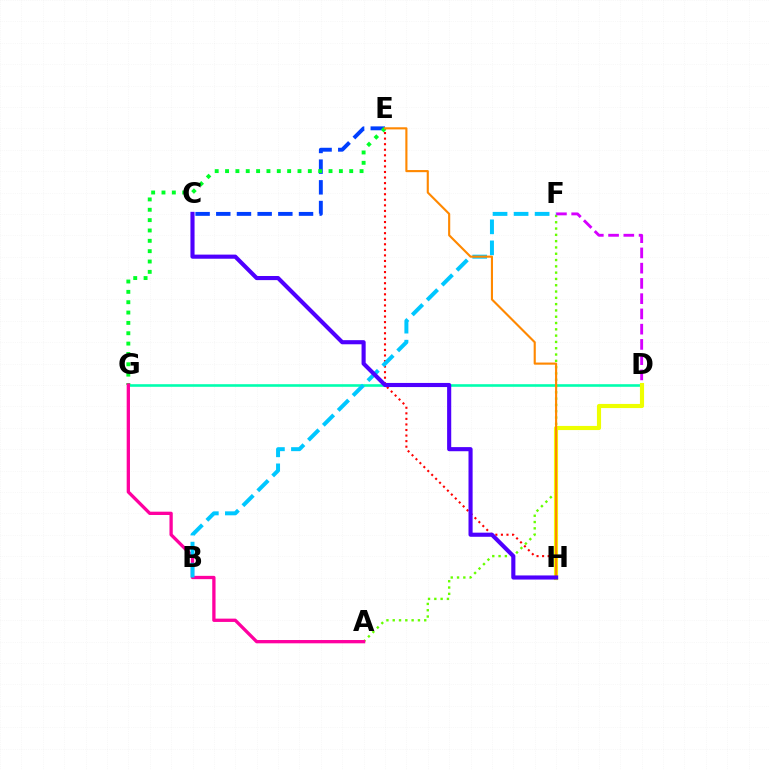{('E', 'H'): [{'color': '#ff0000', 'line_style': 'dotted', 'thickness': 1.51}, {'color': '#ff8800', 'line_style': 'solid', 'thickness': 1.53}], ('D', 'G'): [{'color': '#00ffaf', 'line_style': 'solid', 'thickness': 1.88}], ('C', 'E'): [{'color': '#003fff', 'line_style': 'dashed', 'thickness': 2.81}], ('E', 'G'): [{'color': '#00ff27', 'line_style': 'dotted', 'thickness': 2.81}], ('A', 'F'): [{'color': '#66ff00', 'line_style': 'dotted', 'thickness': 1.71}], ('D', 'F'): [{'color': '#d600ff', 'line_style': 'dashed', 'thickness': 2.07}], ('A', 'G'): [{'color': '#ff00a0', 'line_style': 'solid', 'thickness': 2.38}], ('D', 'H'): [{'color': '#eeff00', 'line_style': 'solid', 'thickness': 2.97}], ('B', 'F'): [{'color': '#00c7ff', 'line_style': 'dashed', 'thickness': 2.86}], ('C', 'H'): [{'color': '#4f00ff', 'line_style': 'solid', 'thickness': 2.96}]}